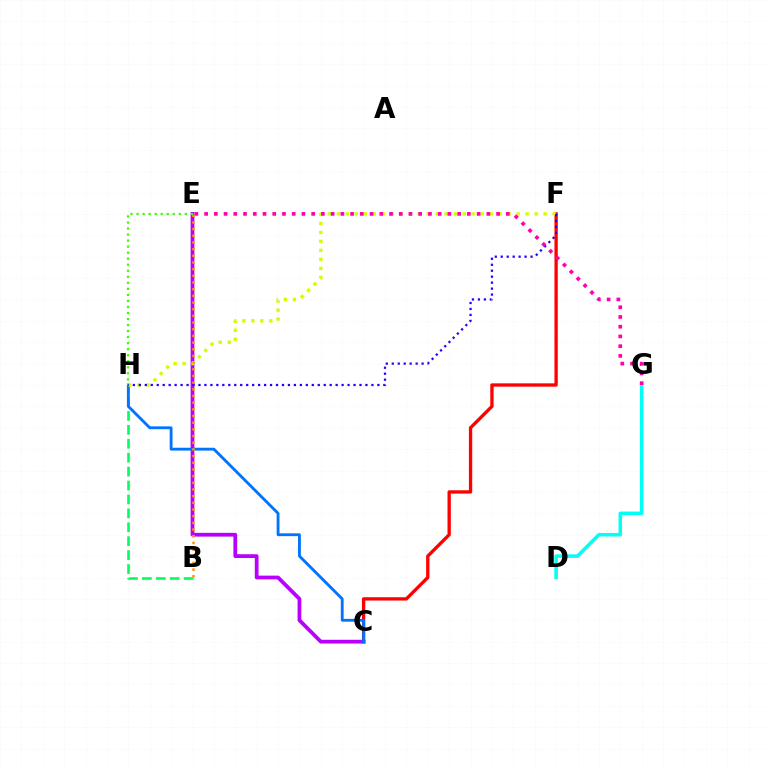{('B', 'H'): [{'color': '#00ff5c', 'line_style': 'dashed', 'thickness': 1.89}], ('C', 'F'): [{'color': '#ff0000', 'line_style': 'solid', 'thickness': 2.39}], ('C', 'E'): [{'color': '#b900ff', 'line_style': 'solid', 'thickness': 2.71}], ('C', 'H'): [{'color': '#0074ff', 'line_style': 'solid', 'thickness': 2.05}], ('F', 'H'): [{'color': '#d1ff00', 'line_style': 'dotted', 'thickness': 2.44}, {'color': '#2500ff', 'line_style': 'dotted', 'thickness': 1.62}], ('B', 'E'): [{'color': '#ff9400', 'line_style': 'dotted', 'thickness': 1.81}], ('D', 'G'): [{'color': '#00fff6', 'line_style': 'solid', 'thickness': 2.53}], ('E', 'H'): [{'color': '#3dff00', 'line_style': 'dotted', 'thickness': 1.64}], ('E', 'G'): [{'color': '#ff00ac', 'line_style': 'dotted', 'thickness': 2.64}]}